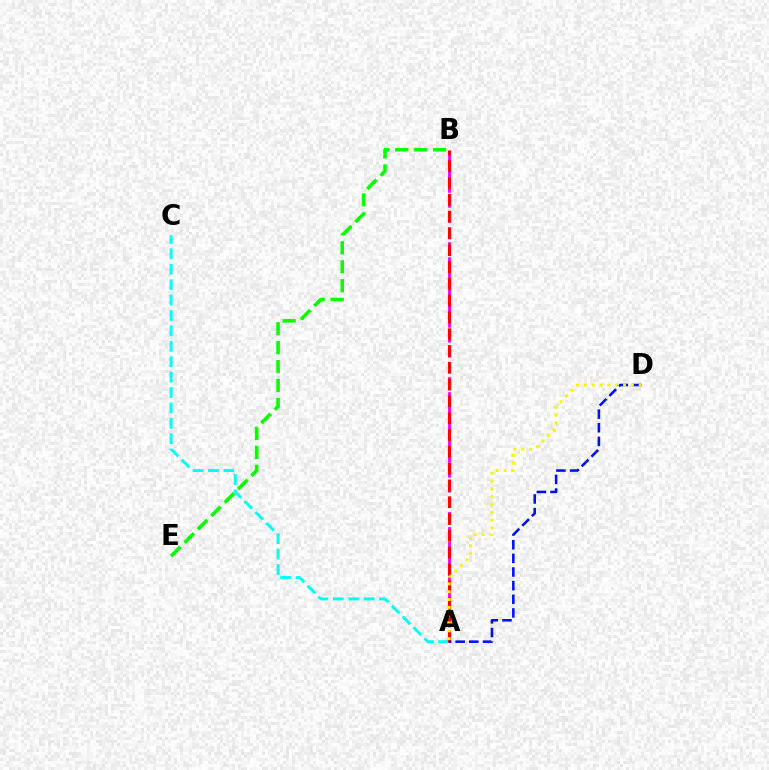{('A', 'C'): [{'color': '#00fff6', 'line_style': 'dashed', 'thickness': 2.09}], ('A', 'B'): [{'color': '#ee00ff', 'line_style': 'dashed', 'thickness': 2.04}, {'color': '#ff0000', 'line_style': 'dashed', 'thickness': 2.28}], ('B', 'E'): [{'color': '#08ff00', 'line_style': 'dashed', 'thickness': 2.57}], ('A', 'D'): [{'color': '#0010ff', 'line_style': 'dashed', 'thickness': 1.85}, {'color': '#fcf500', 'line_style': 'dotted', 'thickness': 2.13}]}